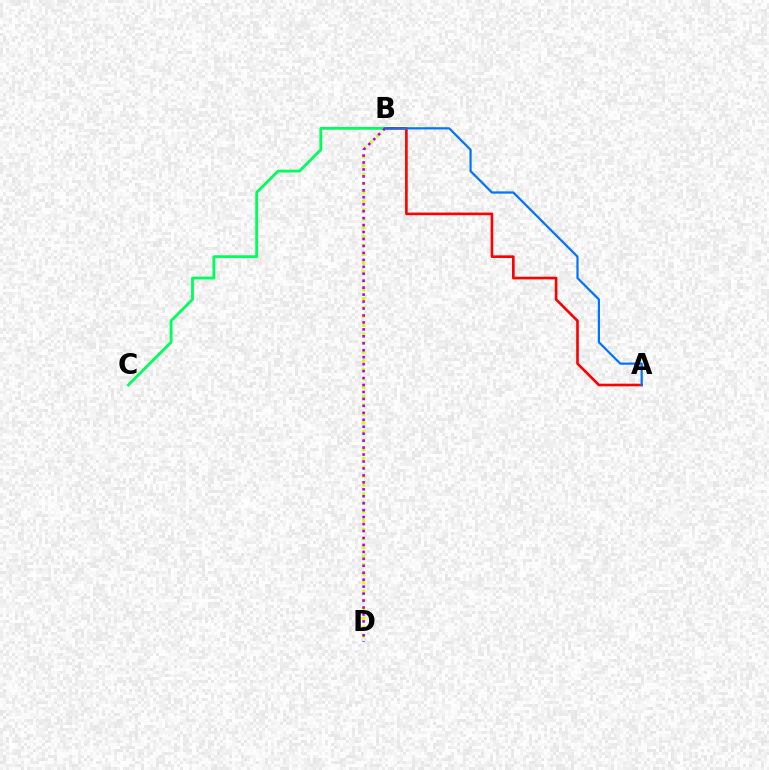{('A', 'B'): [{'color': '#ff0000', 'line_style': 'solid', 'thickness': 1.9}, {'color': '#0074ff', 'line_style': 'solid', 'thickness': 1.6}], ('B', 'D'): [{'color': '#d1ff00', 'line_style': 'dotted', 'thickness': 2.41}, {'color': '#b900ff', 'line_style': 'dotted', 'thickness': 1.89}], ('B', 'C'): [{'color': '#00ff5c', 'line_style': 'solid', 'thickness': 2.04}]}